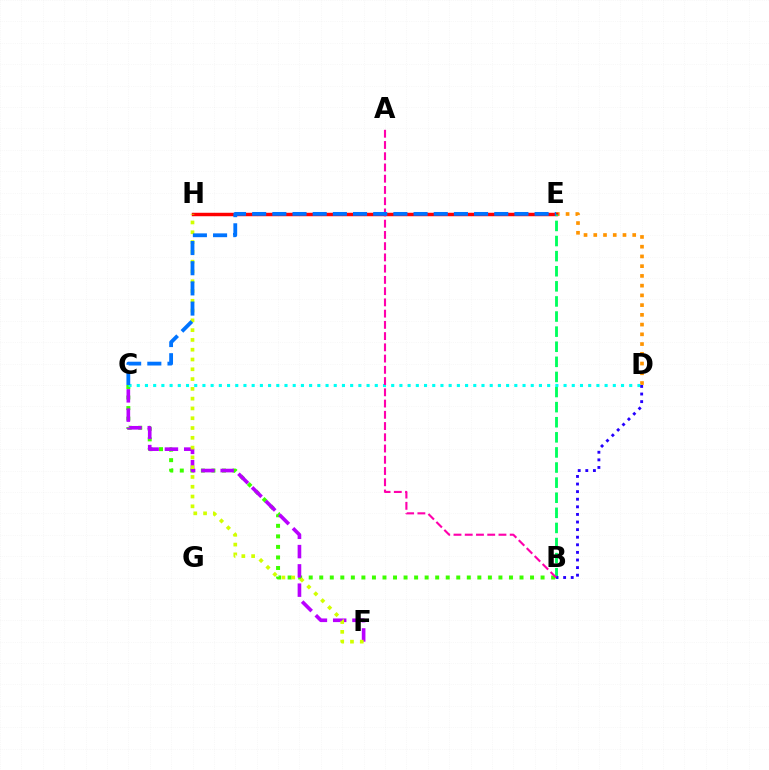{('D', 'E'): [{'color': '#ff9400', 'line_style': 'dotted', 'thickness': 2.65}], ('E', 'H'): [{'color': '#ff0000', 'line_style': 'solid', 'thickness': 2.49}], ('B', 'C'): [{'color': '#3dff00', 'line_style': 'dotted', 'thickness': 2.86}], ('C', 'F'): [{'color': '#b900ff', 'line_style': 'dashed', 'thickness': 2.62}], ('B', 'E'): [{'color': '#00ff5c', 'line_style': 'dashed', 'thickness': 2.05}], ('F', 'H'): [{'color': '#d1ff00', 'line_style': 'dotted', 'thickness': 2.66}], ('C', 'D'): [{'color': '#00fff6', 'line_style': 'dotted', 'thickness': 2.23}], ('B', 'D'): [{'color': '#2500ff', 'line_style': 'dotted', 'thickness': 2.06}], ('A', 'B'): [{'color': '#ff00ac', 'line_style': 'dashed', 'thickness': 1.53}], ('C', 'E'): [{'color': '#0074ff', 'line_style': 'dashed', 'thickness': 2.74}]}